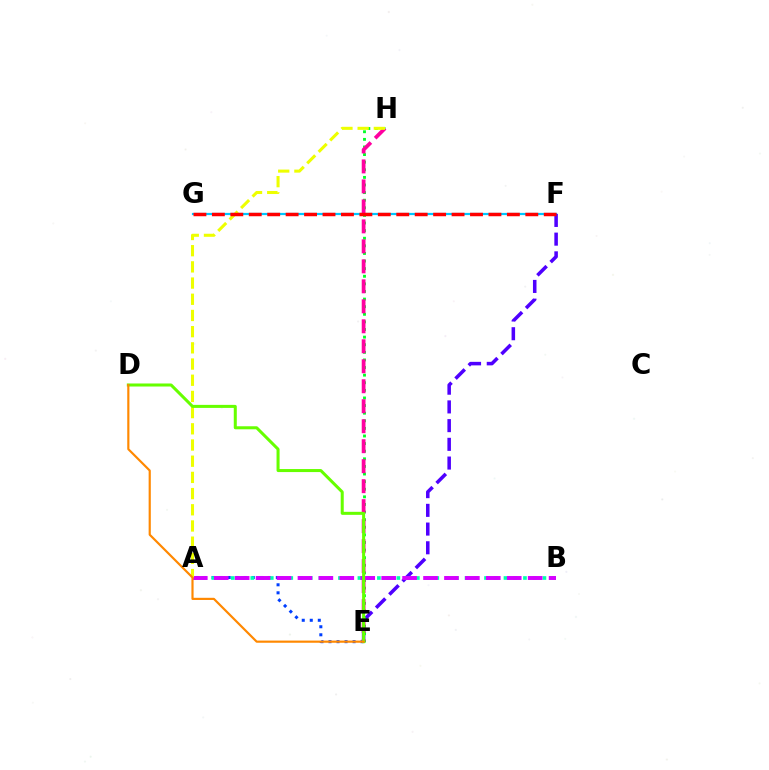{('F', 'G'): [{'color': '#00c7ff', 'line_style': 'solid', 'thickness': 1.58}, {'color': '#ff0000', 'line_style': 'dashed', 'thickness': 2.5}], ('A', 'E'): [{'color': '#003fff', 'line_style': 'dotted', 'thickness': 2.18}], ('E', 'F'): [{'color': '#4f00ff', 'line_style': 'dashed', 'thickness': 2.54}], ('E', 'H'): [{'color': '#00ff27', 'line_style': 'dotted', 'thickness': 2.07}, {'color': '#ff00a0', 'line_style': 'dashed', 'thickness': 2.71}], ('A', 'B'): [{'color': '#00ffaf', 'line_style': 'dotted', 'thickness': 2.65}, {'color': '#d600ff', 'line_style': 'dashed', 'thickness': 2.84}], ('A', 'H'): [{'color': '#eeff00', 'line_style': 'dashed', 'thickness': 2.2}], ('D', 'E'): [{'color': '#66ff00', 'line_style': 'solid', 'thickness': 2.18}, {'color': '#ff8800', 'line_style': 'solid', 'thickness': 1.56}]}